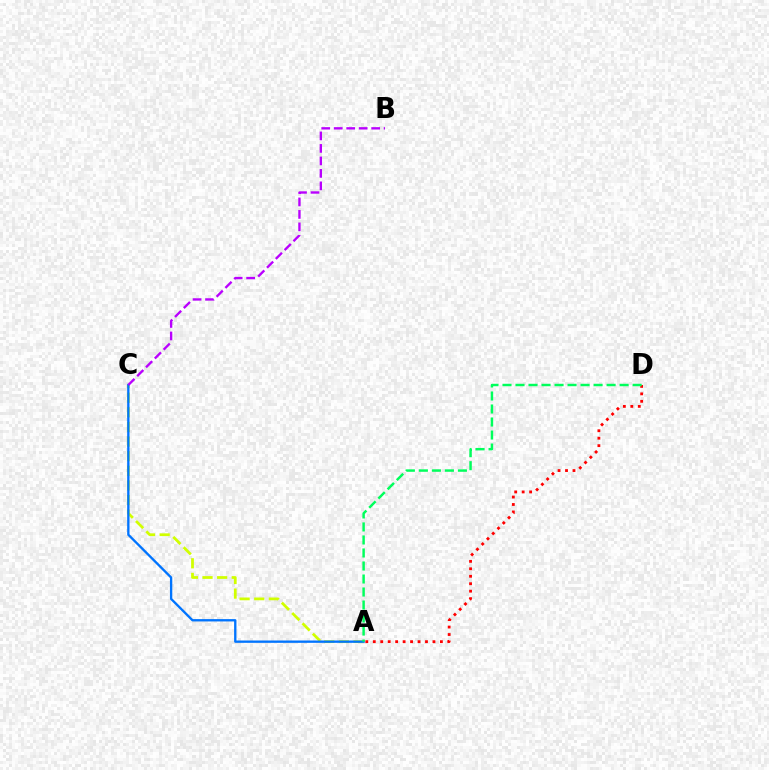{('A', 'C'): [{'color': '#d1ff00', 'line_style': 'dashed', 'thickness': 1.99}, {'color': '#0074ff', 'line_style': 'solid', 'thickness': 1.68}], ('A', 'D'): [{'color': '#ff0000', 'line_style': 'dotted', 'thickness': 2.03}, {'color': '#00ff5c', 'line_style': 'dashed', 'thickness': 1.77}], ('B', 'C'): [{'color': '#b900ff', 'line_style': 'dashed', 'thickness': 1.7}]}